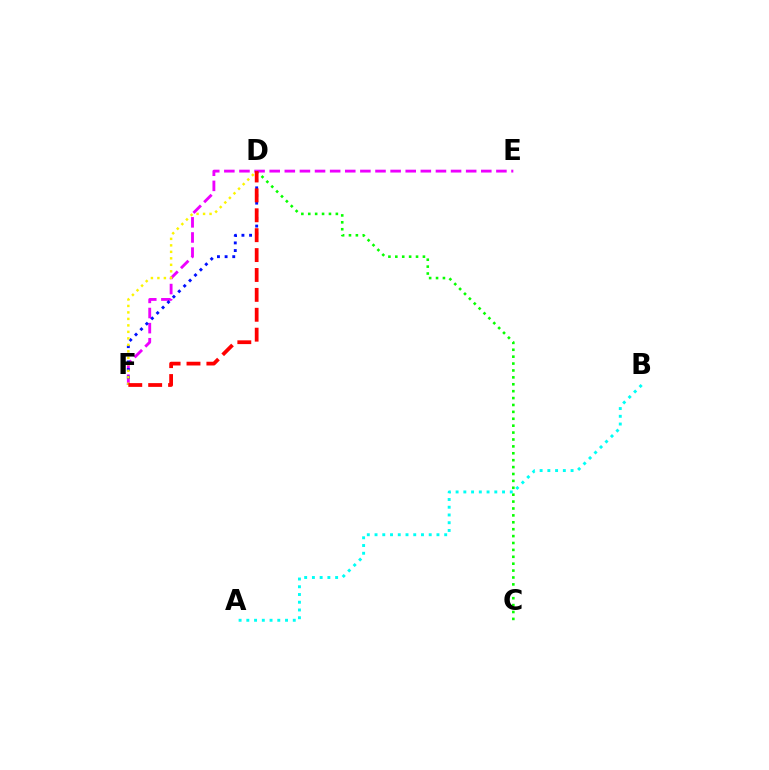{('C', 'D'): [{'color': '#08ff00', 'line_style': 'dotted', 'thickness': 1.87}], ('E', 'F'): [{'color': '#ee00ff', 'line_style': 'dashed', 'thickness': 2.05}], ('A', 'B'): [{'color': '#00fff6', 'line_style': 'dotted', 'thickness': 2.1}], ('D', 'F'): [{'color': '#0010ff', 'line_style': 'dotted', 'thickness': 2.08}, {'color': '#fcf500', 'line_style': 'dotted', 'thickness': 1.76}, {'color': '#ff0000', 'line_style': 'dashed', 'thickness': 2.7}]}